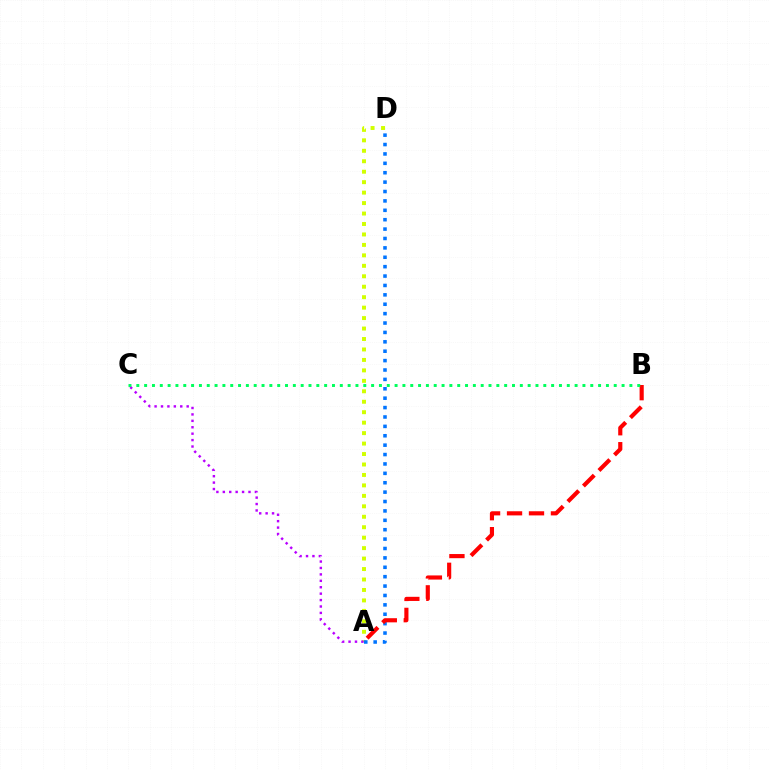{('A', 'D'): [{'color': '#d1ff00', 'line_style': 'dotted', 'thickness': 2.84}, {'color': '#0074ff', 'line_style': 'dotted', 'thickness': 2.55}], ('A', 'C'): [{'color': '#b900ff', 'line_style': 'dotted', 'thickness': 1.74}], ('A', 'B'): [{'color': '#ff0000', 'line_style': 'dashed', 'thickness': 2.98}], ('B', 'C'): [{'color': '#00ff5c', 'line_style': 'dotted', 'thickness': 2.13}]}